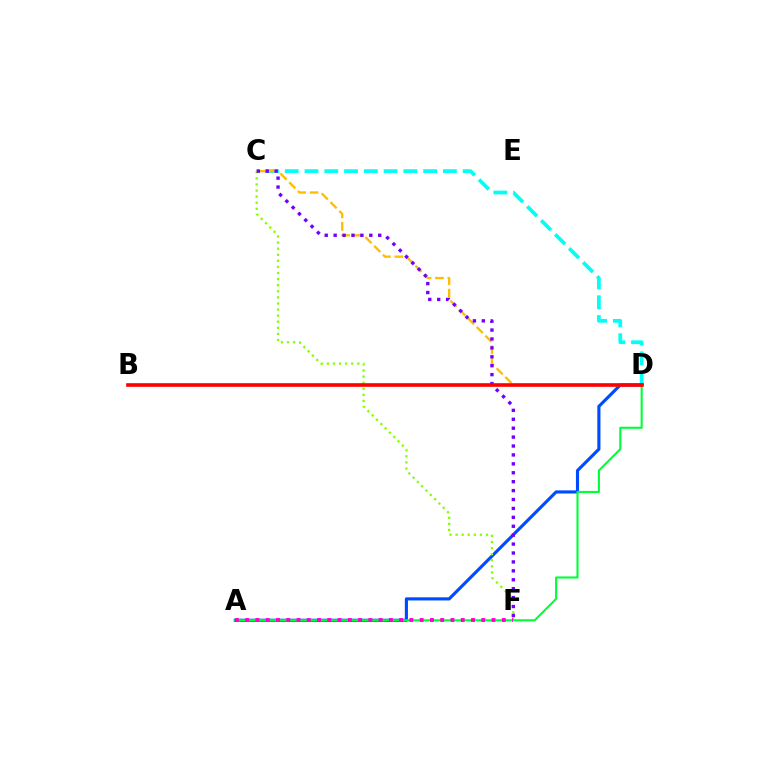{('C', 'D'): [{'color': '#00fff6', 'line_style': 'dashed', 'thickness': 2.69}, {'color': '#ffbd00', 'line_style': 'dashed', 'thickness': 1.68}], ('A', 'D'): [{'color': '#004bff', 'line_style': 'solid', 'thickness': 2.26}, {'color': '#00ff39', 'line_style': 'solid', 'thickness': 1.51}], ('C', 'F'): [{'color': '#84ff00', 'line_style': 'dotted', 'thickness': 1.65}, {'color': '#7200ff', 'line_style': 'dotted', 'thickness': 2.42}], ('A', 'F'): [{'color': '#ff00cf', 'line_style': 'dotted', 'thickness': 2.79}], ('B', 'D'): [{'color': '#ff0000', 'line_style': 'solid', 'thickness': 2.61}]}